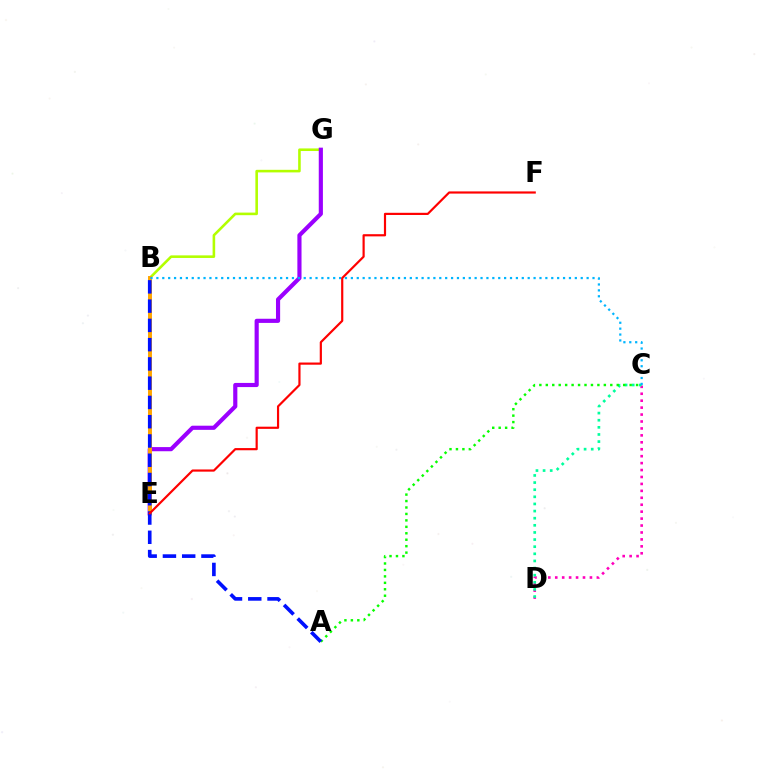{('C', 'D'): [{'color': '#ff00bd', 'line_style': 'dotted', 'thickness': 1.88}, {'color': '#00ff9d', 'line_style': 'dotted', 'thickness': 1.94}], ('E', 'G'): [{'color': '#b3ff00', 'line_style': 'solid', 'thickness': 1.87}, {'color': '#9b00ff', 'line_style': 'solid', 'thickness': 2.99}], ('B', 'E'): [{'color': '#ffa500', 'line_style': 'solid', 'thickness': 2.84}], ('A', 'C'): [{'color': '#08ff00', 'line_style': 'dotted', 'thickness': 1.75}], ('B', 'C'): [{'color': '#00b5ff', 'line_style': 'dotted', 'thickness': 1.6}], ('A', 'B'): [{'color': '#0010ff', 'line_style': 'dashed', 'thickness': 2.62}], ('E', 'F'): [{'color': '#ff0000', 'line_style': 'solid', 'thickness': 1.57}]}